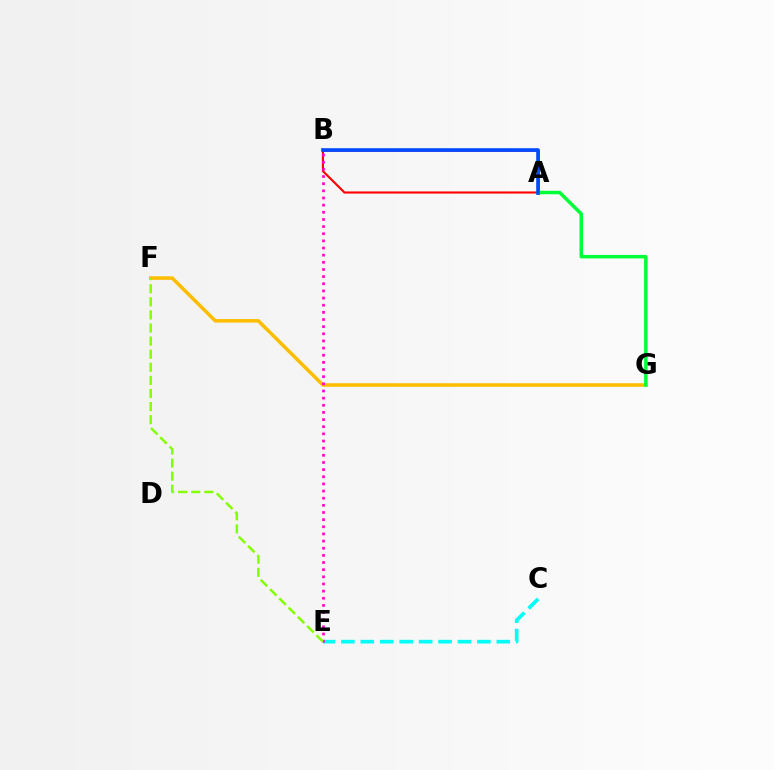{('C', 'E'): [{'color': '#00fff6', 'line_style': 'dashed', 'thickness': 2.64}], ('A', 'B'): [{'color': '#7200ff', 'line_style': 'solid', 'thickness': 1.8}, {'color': '#ff0000', 'line_style': 'solid', 'thickness': 1.52}, {'color': '#004bff', 'line_style': 'solid', 'thickness': 2.6}], ('F', 'G'): [{'color': '#ffbd00', 'line_style': 'solid', 'thickness': 2.54}], ('A', 'G'): [{'color': '#00ff39', 'line_style': 'solid', 'thickness': 2.51}], ('B', 'E'): [{'color': '#ff00cf', 'line_style': 'dotted', 'thickness': 1.94}], ('E', 'F'): [{'color': '#84ff00', 'line_style': 'dashed', 'thickness': 1.78}]}